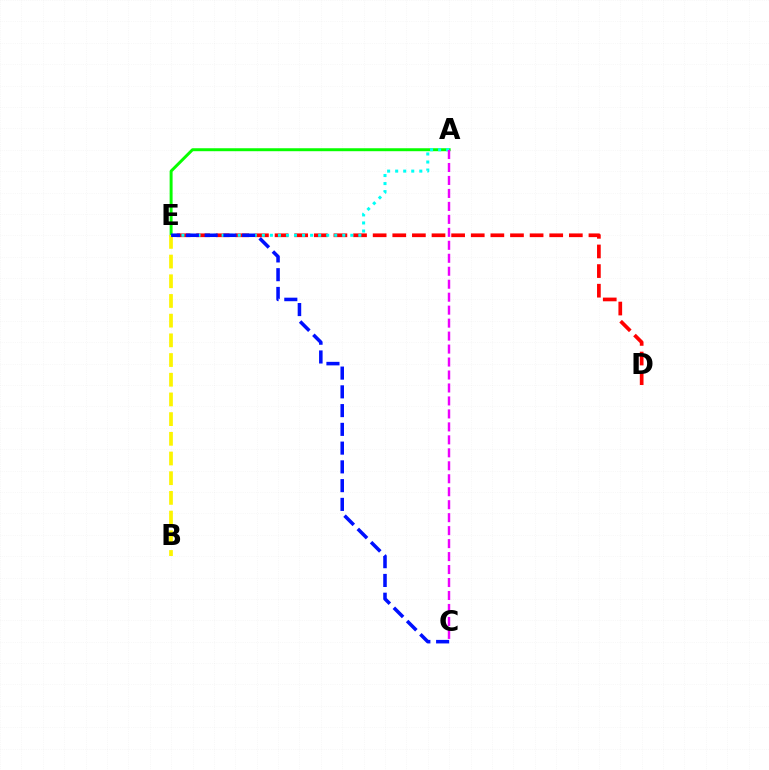{('D', 'E'): [{'color': '#ff0000', 'line_style': 'dashed', 'thickness': 2.67}], ('A', 'E'): [{'color': '#08ff00', 'line_style': 'solid', 'thickness': 2.13}, {'color': '#00fff6', 'line_style': 'dotted', 'thickness': 2.18}], ('A', 'C'): [{'color': '#ee00ff', 'line_style': 'dashed', 'thickness': 1.76}], ('B', 'E'): [{'color': '#fcf500', 'line_style': 'dashed', 'thickness': 2.68}], ('C', 'E'): [{'color': '#0010ff', 'line_style': 'dashed', 'thickness': 2.55}]}